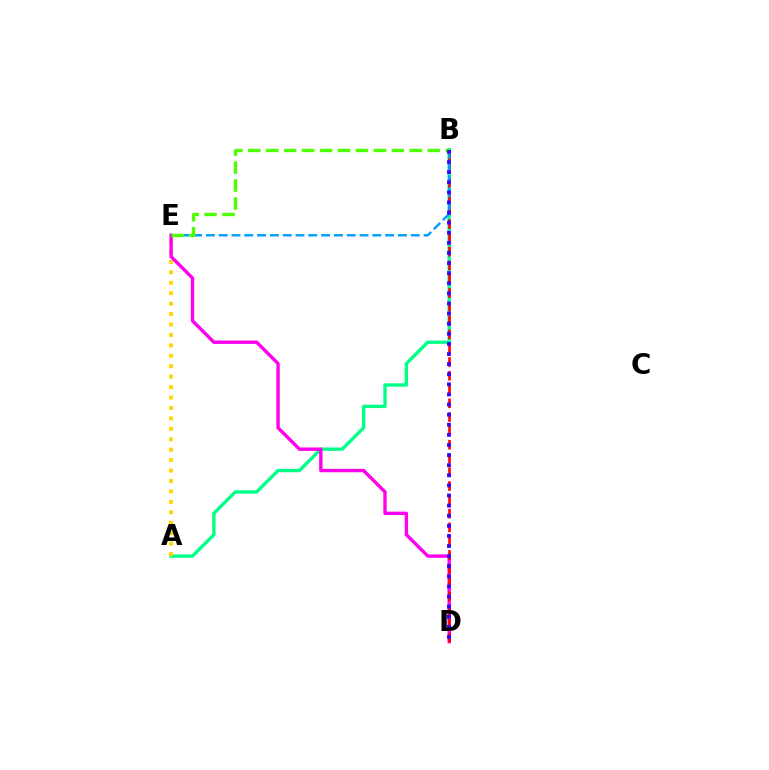{('A', 'B'): [{'color': '#00ff86', 'line_style': 'solid', 'thickness': 2.41}], ('A', 'E'): [{'color': '#ffd500', 'line_style': 'dotted', 'thickness': 2.83}], ('D', 'E'): [{'color': '#ff00ed', 'line_style': 'solid', 'thickness': 2.44}], ('B', 'D'): [{'color': '#ff0000', 'line_style': 'dashed', 'thickness': 1.87}, {'color': '#3700ff', 'line_style': 'dotted', 'thickness': 2.75}], ('B', 'E'): [{'color': '#009eff', 'line_style': 'dashed', 'thickness': 1.74}, {'color': '#4fff00', 'line_style': 'dashed', 'thickness': 2.44}]}